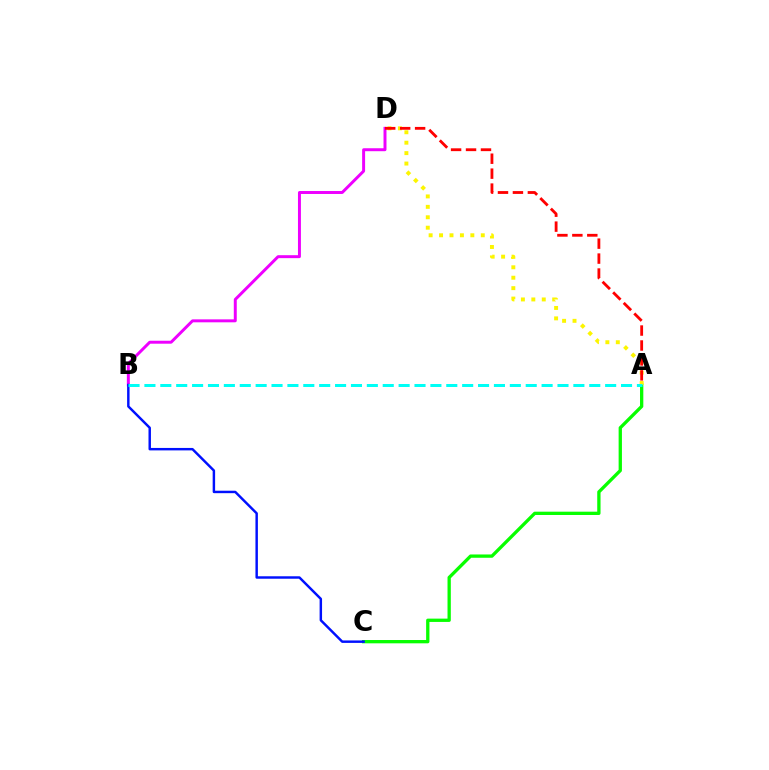{('A', 'C'): [{'color': '#08ff00', 'line_style': 'solid', 'thickness': 2.38}], ('B', 'D'): [{'color': '#ee00ff', 'line_style': 'solid', 'thickness': 2.13}], ('B', 'C'): [{'color': '#0010ff', 'line_style': 'solid', 'thickness': 1.77}], ('A', 'D'): [{'color': '#fcf500', 'line_style': 'dotted', 'thickness': 2.83}, {'color': '#ff0000', 'line_style': 'dashed', 'thickness': 2.03}], ('A', 'B'): [{'color': '#00fff6', 'line_style': 'dashed', 'thickness': 2.16}]}